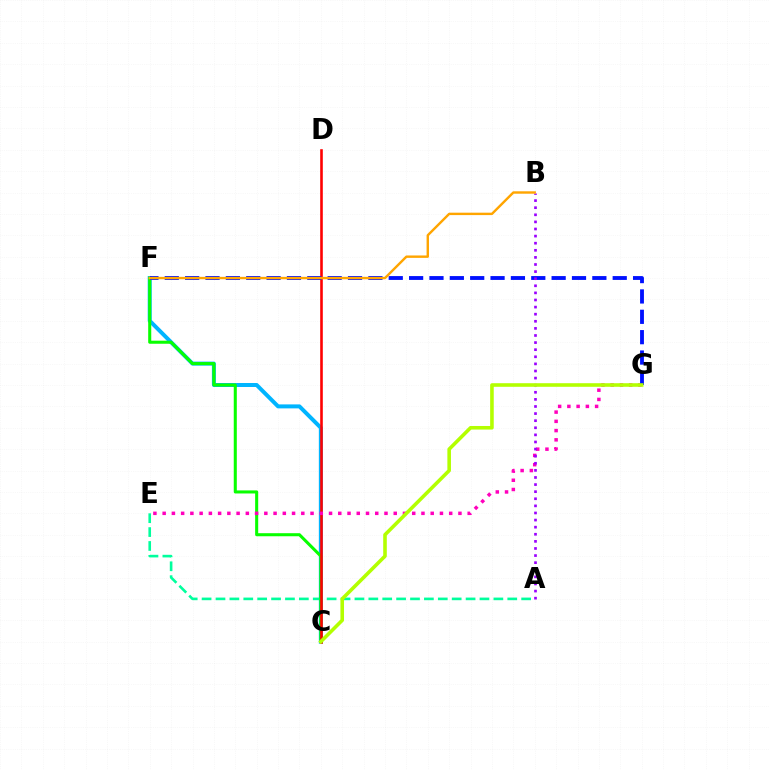{('C', 'F'): [{'color': '#00b5ff', 'line_style': 'solid', 'thickness': 2.87}, {'color': '#08ff00', 'line_style': 'solid', 'thickness': 2.2}], ('A', 'E'): [{'color': '#00ff9d', 'line_style': 'dashed', 'thickness': 1.89}], ('C', 'D'): [{'color': '#ff0000', 'line_style': 'solid', 'thickness': 1.88}], ('E', 'G'): [{'color': '#ff00bd', 'line_style': 'dotted', 'thickness': 2.51}], ('F', 'G'): [{'color': '#0010ff', 'line_style': 'dashed', 'thickness': 2.77}], ('A', 'B'): [{'color': '#9b00ff', 'line_style': 'dotted', 'thickness': 1.93}], ('C', 'G'): [{'color': '#b3ff00', 'line_style': 'solid', 'thickness': 2.58}], ('B', 'F'): [{'color': '#ffa500', 'line_style': 'solid', 'thickness': 1.73}]}